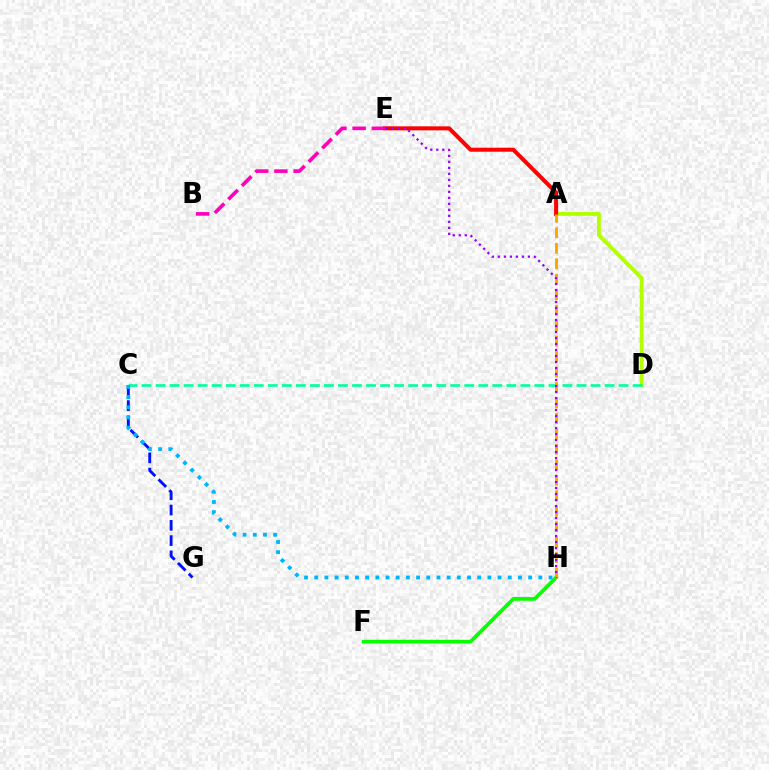{('A', 'D'): [{'color': '#b3ff00', 'line_style': 'solid', 'thickness': 2.78}], ('C', 'G'): [{'color': '#0010ff', 'line_style': 'dashed', 'thickness': 2.07}], ('C', 'D'): [{'color': '#00ff9d', 'line_style': 'dashed', 'thickness': 1.91}], ('A', 'E'): [{'color': '#ff0000', 'line_style': 'solid', 'thickness': 2.89}], ('F', 'H'): [{'color': '#08ff00', 'line_style': 'solid', 'thickness': 2.67}], ('A', 'H'): [{'color': '#ffa500', 'line_style': 'dashed', 'thickness': 2.1}], ('E', 'H'): [{'color': '#9b00ff', 'line_style': 'dotted', 'thickness': 1.63}], ('C', 'H'): [{'color': '#00b5ff', 'line_style': 'dotted', 'thickness': 2.77}], ('B', 'E'): [{'color': '#ff00bd', 'line_style': 'dashed', 'thickness': 2.61}]}